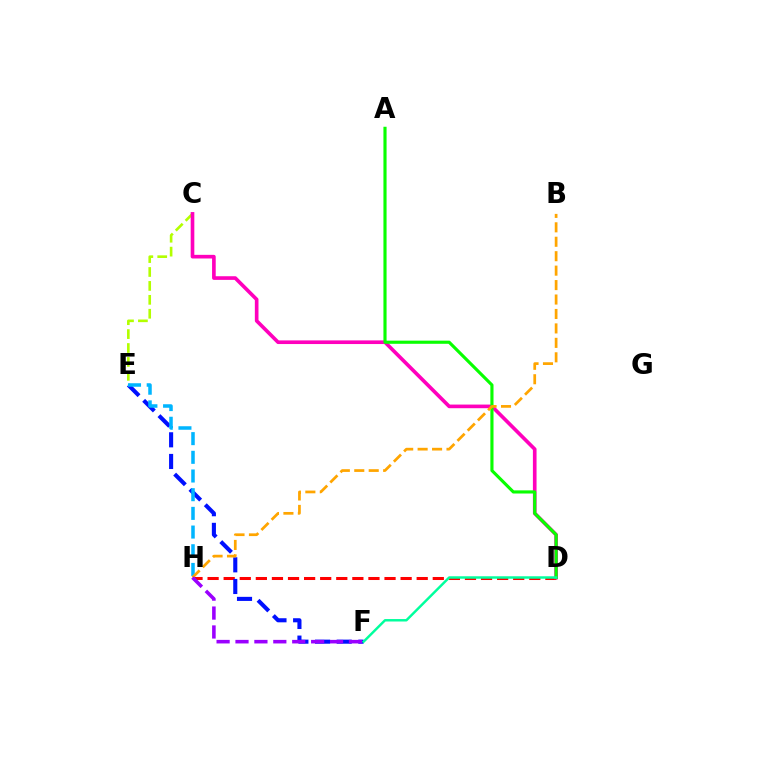{('C', 'E'): [{'color': '#b3ff00', 'line_style': 'dashed', 'thickness': 1.89}], ('D', 'H'): [{'color': '#ff0000', 'line_style': 'dashed', 'thickness': 2.19}], ('C', 'D'): [{'color': '#ff00bd', 'line_style': 'solid', 'thickness': 2.62}], ('E', 'F'): [{'color': '#0010ff', 'line_style': 'dashed', 'thickness': 2.94}], ('A', 'D'): [{'color': '#08ff00', 'line_style': 'solid', 'thickness': 2.26}], ('E', 'H'): [{'color': '#00b5ff', 'line_style': 'dashed', 'thickness': 2.54}], ('B', 'H'): [{'color': '#ffa500', 'line_style': 'dashed', 'thickness': 1.96}], ('F', 'H'): [{'color': '#9b00ff', 'line_style': 'dashed', 'thickness': 2.57}], ('D', 'F'): [{'color': '#00ff9d', 'line_style': 'solid', 'thickness': 1.76}]}